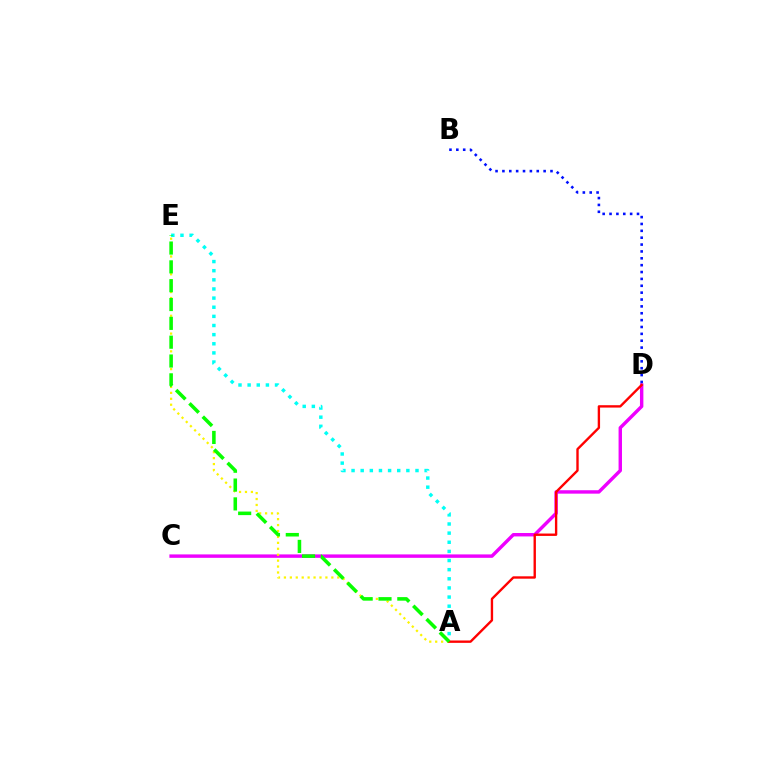{('C', 'D'): [{'color': '#ee00ff', 'line_style': 'solid', 'thickness': 2.46}], ('A', 'E'): [{'color': '#fcf500', 'line_style': 'dotted', 'thickness': 1.61}, {'color': '#00fff6', 'line_style': 'dotted', 'thickness': 2.48}, {'color': '#08ff00', 'line_style': 'dashed', 'thickness': 2.56}], ('B', 'D'): [{'color': '#0010ff', 'line_style': 'dotted', 'thickness': 1.87}], ('A', 'D'): [{'color': '#ff0000', 'line_style': 'solid', 'thickness': 1.71}]}